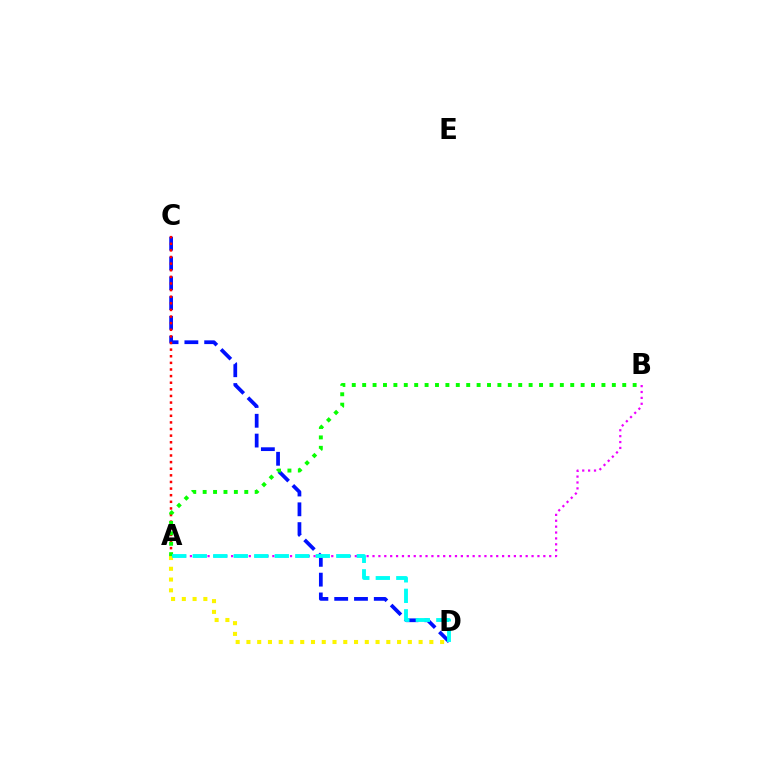{('C', 'D'): [{'color': '#0010ff', 'line_style': 'dashed', 'thickness': 2.69}], ('A', 'C'): [{'color': '#ff0000', 'line_style': 'dotted', 'thickness': 1.8}], ('A', 'D'): [{'color': '#fcf500', 'line_style': 'dotted', 'thickness': 2.92}, {'color': '#00fff6', 'line_style': 'dashed', 'thickness': 2.79}], ('A', 'B'): [{'color': '#ee00ff', 'line_style': 'dotted', 'thickness': 1.6}, {'color': '#08ff00', 'line_style': 'dotted', 'thickness': 2.83}]}